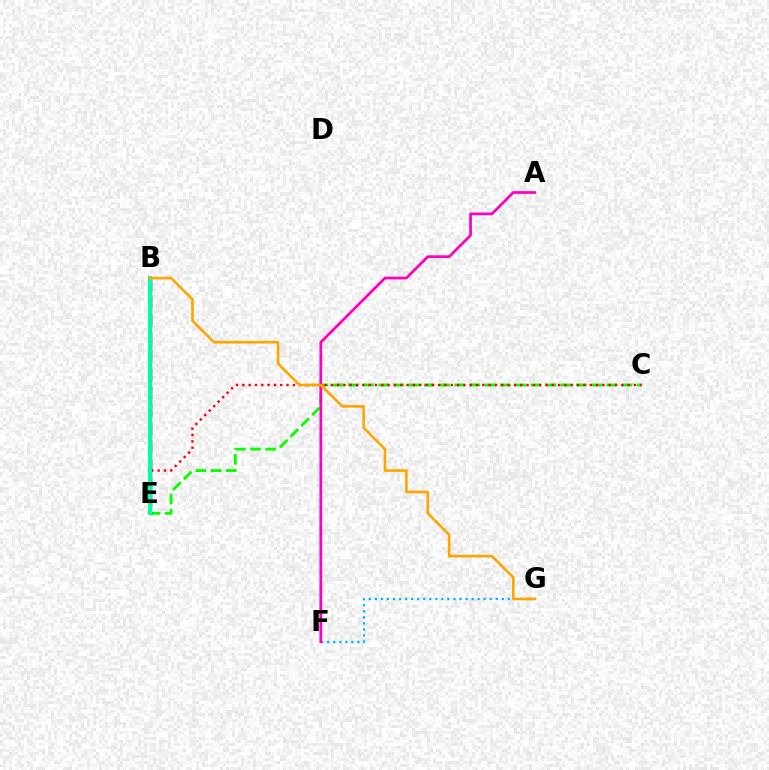{('C', 'E'): [{'color': '#08ff00', 'line_style': 'dashed', 'thickness': 2.07}, {'color': '#ff0000', 'line_style': 'dotted', 'thickness': 1.72}], ('F', 'G'): [{'color': '#00b5ff', 'line_style': 'dotted', 'thickness': 1.64}], ('B', 'E'): [{'color': '#9b00ff', 'line_style': 'dashed', 'thickness': 2.45}, {'color': '#0010ff', 'line_style': 'solid', 'thickness': 2.35}, {'color': '#b3ff00', 'line_style': 'dashed', 'thickness': 1.93}, {'color': '#00ff9d', 'line_style': 'solid', 'thickness': 2.83}], ('A', 'F'): [{'color': '#ff00bd', 'line_style': 'solid', 'thickness': 1.97}], ('B', 'G'): [{'color': '#ffa500', 'line_style': 'solid', 'thickness': 1.89}]}